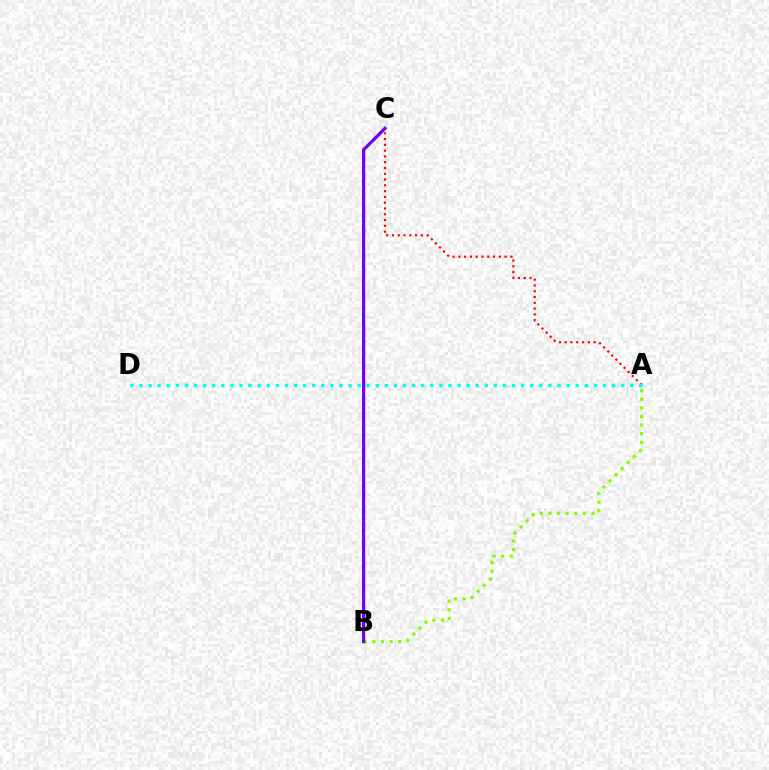{('A', 'B'): [{'color': '#84ff00', 'line_style': 'dotted', 'thickness': 2.34}], ('B', 'C'): [{'color': '#7200ff', 'line_style': 'solid', 'thickness': 2.33}], ('A', 'C'): [{'color': '#ff0000', 'line_style': 'dotted', 'thickness': 1.57}], ('A', 'D'): [{'color': '#00fff6', 'line_style': 'dotted', 'thickness': 2.47}]}